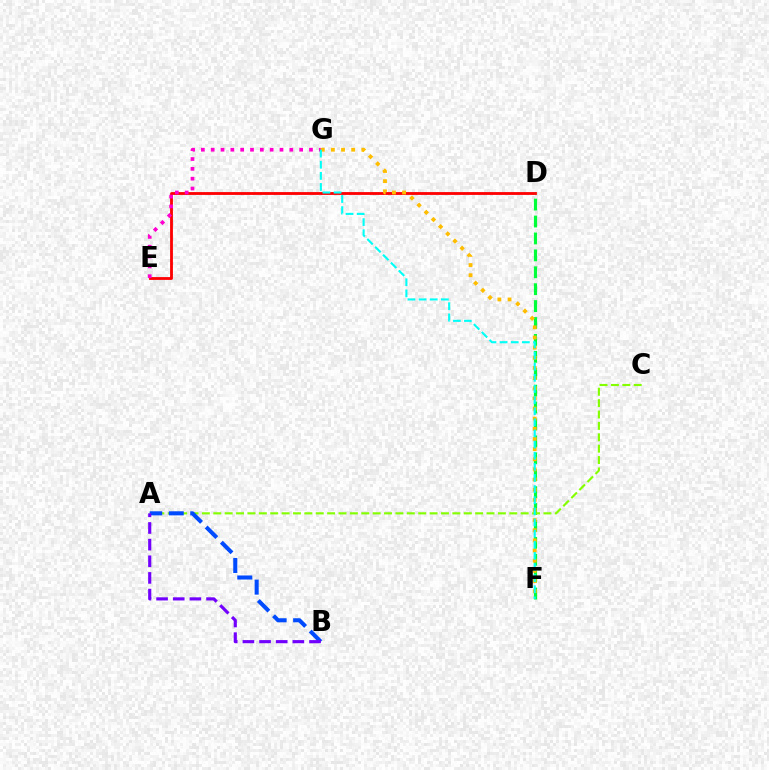{('D', 'E'): [{'color': '#ff0000', 'line_style': 'solid', 'thickness': 2.03}], ('D', 'F'): [{'color': '#00ff39', 'line_style': 'dashed', 'thickness': 2.3}], ('E', 'G'): [{'color': '#ff00cf', 'line_style': 'dotted', 'thickness': 2.67}], ('A', 'C'): [{'color': '#84ff00', 'line_style': 'dashed', 'thickness': 1.55}], ('A', 'B'): [{'color': '#004bff', 'line_style': 'dashed', 'thickness': 2.92}, {'color': '#7200ff', 'line_style': 'dashed', 'thickness': 2.26}], ('F', 'G'): [{'color': '#ffbd00', 'line_style': 'dotted', 'thickness': 2.76}, {'color': '#00fff6', 'line_style': 'dashed', 'thickness': 1.51}]}